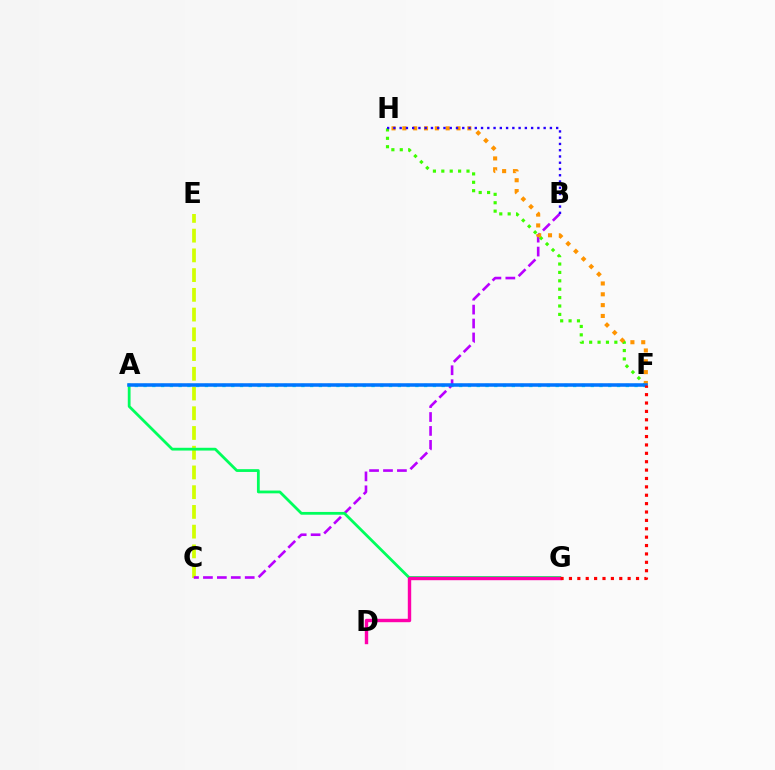{('C', 'E'): [{'color': '#d1ff00', 'line_style': 'dashed', 'thickness': 2.68}], ('A', 'F'): [{'color': '#00fff6', 'line_style': 'dotted', 'thickness': 2.38}, {'color': '#0074ff', 'line_style': 'solid', 'thickness': 2.54}], ('B', 'C'): [{'color': '#b900ff', 'line_style': 'dashed', 'thickness': 1.89}], ('F', 'H'): [{'color': '#3dff00', 'line_style': 'dotted', 'thickness': 2.28}, {'color': '#ff9400', 'line_style': 'dotted', 'thickness': 2.94}], ('A', 'G'): [{'color': '#00ff5c', 'line_style': 'solid', 'thickness': 2.0}], ('D', 'G'): [{'color': '#ff00ac', 'line_style': 'solid', 'thickness': 2.45}], ('B', 'H'): [{'color': '#2500ff', 'line_style': 'dotted', 'thickness': 1.7}], ('F', 'G'): [{'color': '#ff0000', 'line_style': 'dotted', 'thickness': 2.28}]}